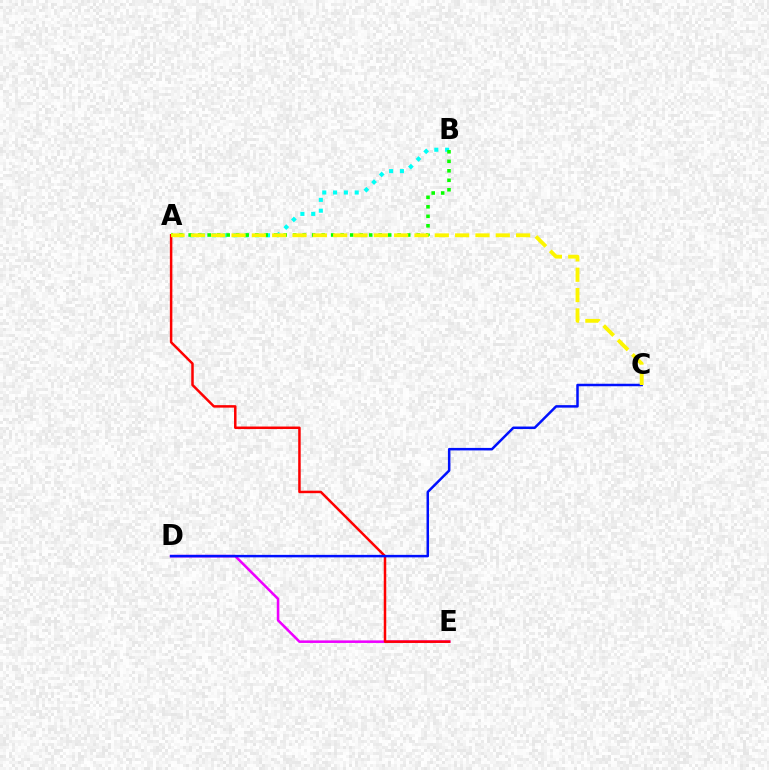{('A', 'B'): [{'color': '#00fff6', 'line_style': 'dotted', 'thickness': 2.94}, {'color': '#08ff00', 'line_style': 'dotted', 'thickness': 2.58}], ('D', 'E'): [{'color': '#ee00ff', 'line_style': 'solid', 'thickness': 1.84}], ('A', 'E'): [{'color': '#ff0000', 'line_style': 'solid', 'thickness': 1.8}], ('C', 'D'): [{'color': '#0010ff', 'line_style': 'solid', 'thickness': 1.8}], ('A', 'C'): [{'color': '#fcf500', 'line_style': 'dashed', 'thickness': 2.76}]}